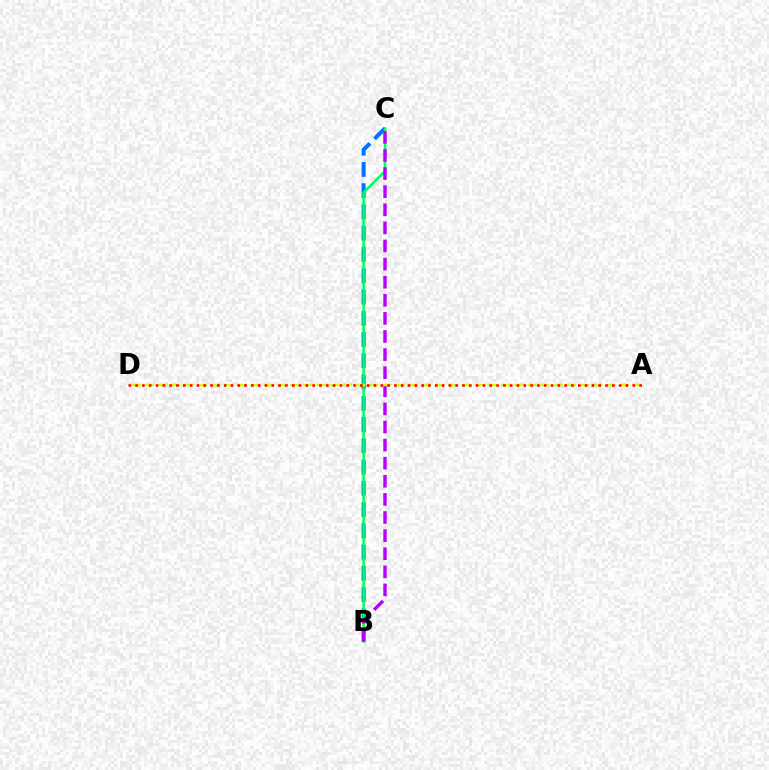{('B', 'C'): [{'color': '#0074ff', 'line_style': 'dashed', 'thickness': 2.89}, {'color': '#00ff5c', 'line_style': 'solid', 'thickness': 1.8}, {'color': '#b900ff', 'line_style': 'dashed', 'thickness': 2.46}], ('A', 'D'): [{'color': '#d1ff00', 'line_style': 'dashed', 'thickness': 1.79}, {'color': '#ff0000', 'line_style': 'dotted', 'thickness': 1.85}]}